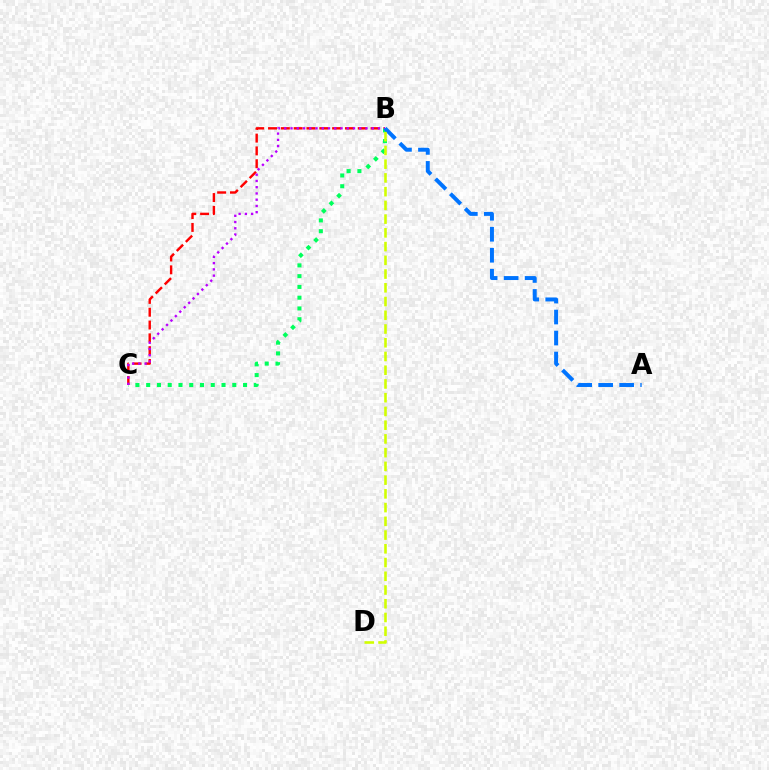{('B', 'C'): [{'color': '#ff0000', 'line_style': 'dashed', 'thickness': 1.74}, {'color': '#00ff5c', 'line_style': 'dotted', 'thickness': 2.92}, {'color': '#b900ff', 'line_style': 'dotted', 'thickness': 1.7}], ('A', 'B'): [{'color': '#0074ff', 'line_style': 'dashed', 'thickness': 2.85}], ('B', 'D'): [{'color': '#d1ff00', 'line_style': 'dashed', 'thickness': 1.87}]}